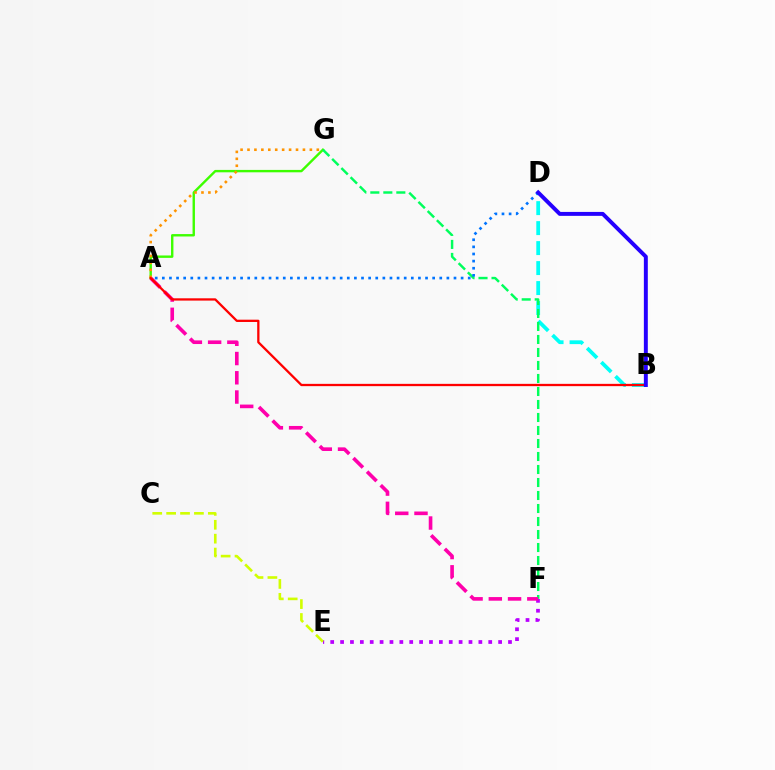{('B', 'D'): [{'color': '#00fff6', 'line_style': 'dashed', 'thickness': 2.72}, {'color': '#2500ff', 'line_style': 'solid', 'thickness': 2.84}], ('E', 'F'): [{'color': '#b900ff', 'line_style': 'dotted', 'thickness': 2.68}], ('A', 'G'): [{'color': '#3dff00', 'line_style': 'solid', 'thickness': 1.73}, {'color': '#ff9400', 'line_style': 'dotted', 'thickness': 1.88}], ('F', 'G'): [{'color': '#00ff5c', 'line_style': 'dashed', 'thickness': 1.77}], ('A', 'F'): [{'color': '#ff00ac', 'line_style': 'dashed', 'thickness': 2.61}], ('A', 'D'): [{'color': '#0074ff', 'line_style': 'dotted', 'thickness': 1.93}], ('A', 'B'): [{'color': '#ff0000', 'line_style': 'solid', 'thickness': 1.65}], ('C', 'E'): [{'color': '#d1ff00', 'line_style': 'dashed', 'thickness': 1.89}]}